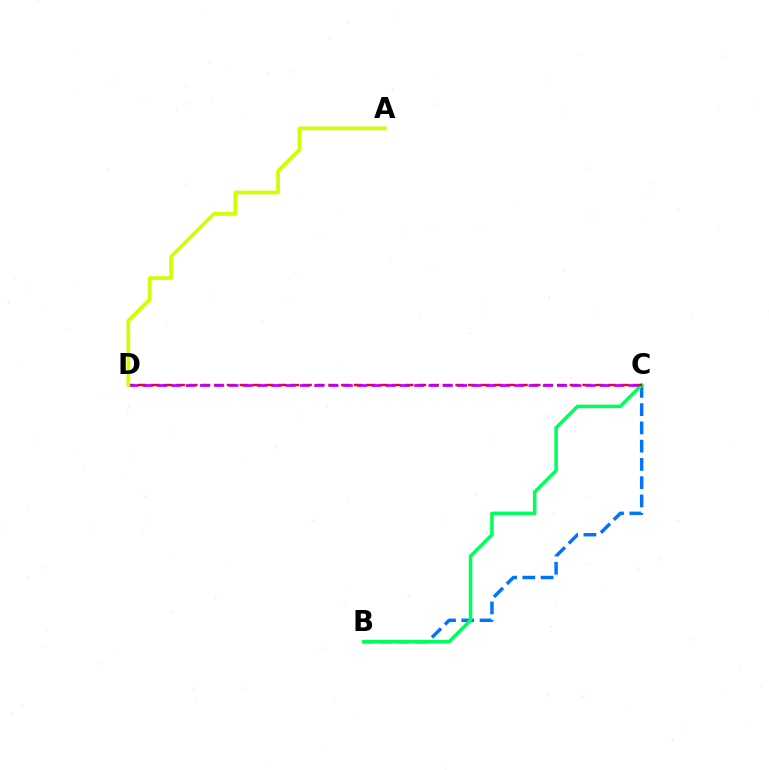{('B', 'C'): [{'color': '#0074ff', 'line_style': 'dashed', 'thickness': 2.48}, {'color': '#00ff5c', 'line_style': 'solid', 'thickness': 2.53}], ('C', 'D'): [{'color': '#ff0000', 'line_style': 'dashed', 'thickness': 1.72}, {'color': '#b900ff', 'line_style': 'dashed', 'thickness': 1.94}], ('A', 'D'): [{'color': '#d1ff00', 'line_style': 'solid', 'thickness': 2.66}]}